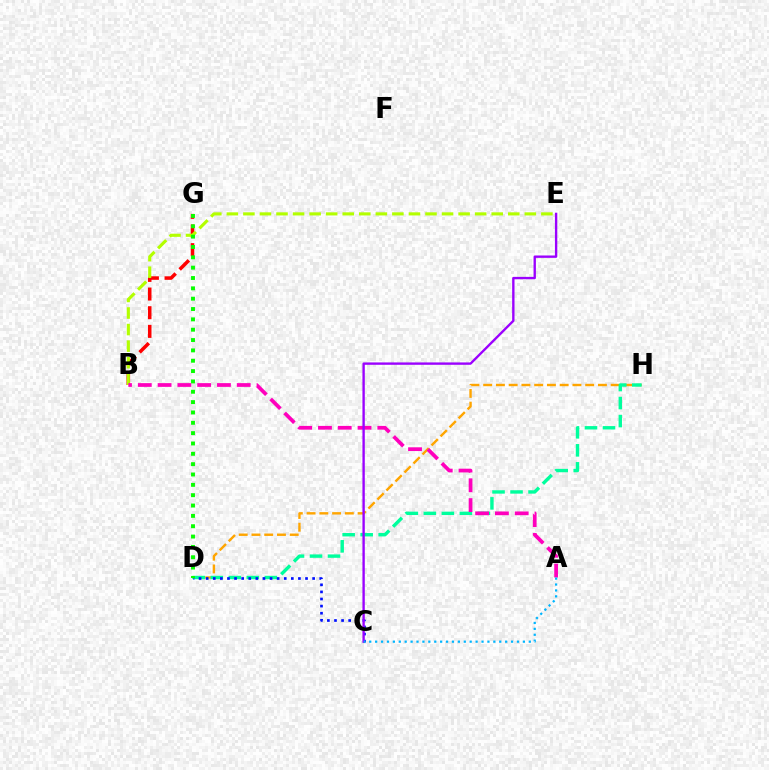{('B', 'G'): [{'color': '#ff0000', 'line_style': 'dashed', 'thickness': 2.53}], ('D', 'H'): [{'color': '#ffa500', 'line_style': 'dashed', 'thickness': 1.73}, {'color': '#00ff9d', 'line_style': 'dashed', 'thickness': 2.45}], ('C', 'D'): [{'color': '#0010ff', 'line_style': 'dotted', 'thickness': 1.93}], ('B', 'E'): [{'color': '#b3ff00', 'line_style': 'dashed', 'thickness': 2.25}], ('A', 'B'): [{'color': '#ff00bd', 'line_style': 'dashed', 'thickness': 2.69}], ('D', 'G'): [{'color': '#08ff00', 'line_style': 'dotted', 'thickness': 2.81}], ('C', 'E'): [{'color': '#9b00ff', 'line_style': 'solid', 'thickness': 1.7}], ('A', 'C'): [{'color': '#00b5ff', 'line_style': 'dotted', 'thickness': 1.61}]}